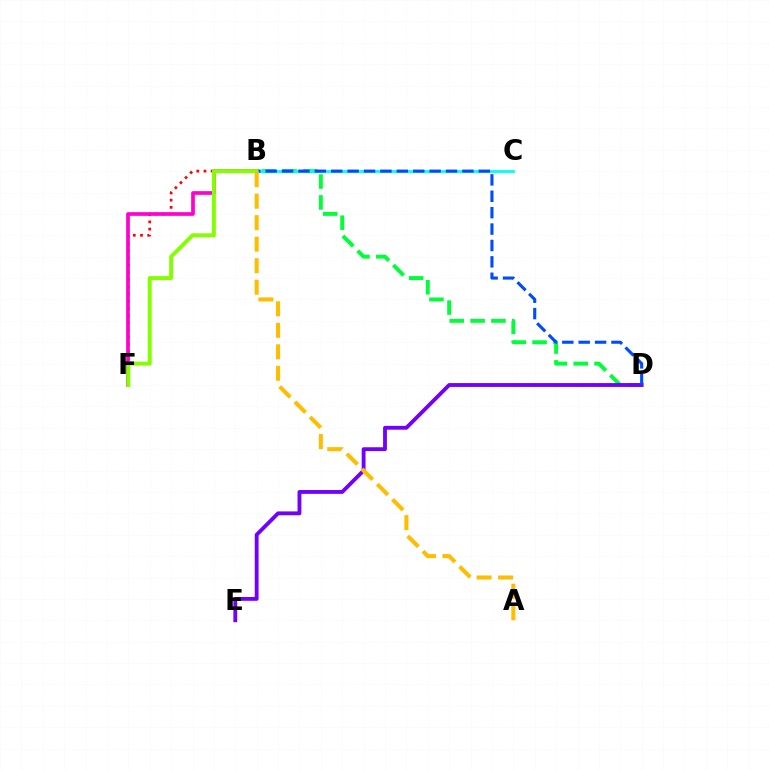{('B', 'F'): [{'color': '#ff0000', 'line_style': 'dotted', 'thickness': 1.95}, {'color': '#ff00cf', 'line_style': 'solid', 'thickness': 2.65}, {'color': '#84ff00', 'line_style': 'solid', 'thickness': 2.84}], ('B', 'D'): [{'color': '#00ff39', 'line_style': 'dashed', 'thickness': 2.83}, {'color': '#004bff', 'line_style': 'dashed', 'thickness': 2.23}], ('D', 'E'): [{'color': '#7200ff', 'line_style': 'solid', 'thickness': 2.76}], ('B', 'C'): [{'color': '#00fff6', 'line_style': 'solid', 'thickness': 2.0}], ('A', 'B'): [{'color': '#ffbd00', 'line_style': 'dashed', 'thickness': 2.92}]}